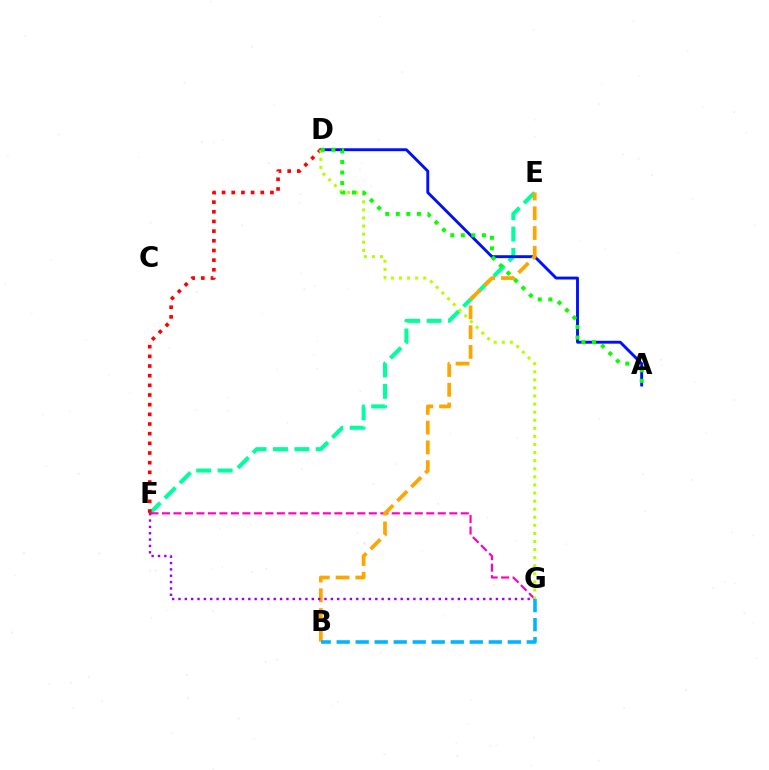{('E', 'F'): [{'color': '#00ff9d', 'line_style': 'dashed', 'thickness': 2.91}], ('F', 'G'): [{'color': '#ff00bd', 'line_style': 'dashed', 'thickness': 1.56}, {'color': '#9b00ff', 'line_style': 'dotted', 'thickness': 1.72}], ('A', 'D'): [{'color': '#0010ff', 'line_style': 'solid', 'thickness': 2.08}, {'color': '#08ff00', 'line_style': 'dotted', 'thickness': 2.87}], ('B', 'E'): [{'color': '#ffa500', 'line_style': 'dashed', 'thickness': 2.68}], ('D', 'F'): [{'color': '#ff0000', 'line_style': 'dotted', 'thickness': 2.63}], ('B', 'G'): [{'color': '#00b5ff', 'line_style': 'dashed', 'thickness': 2.58}], ('D', 'G'): [{'color': '#b3ff00', 'line_style': 'dotted', 'thickness': 2.2}]}